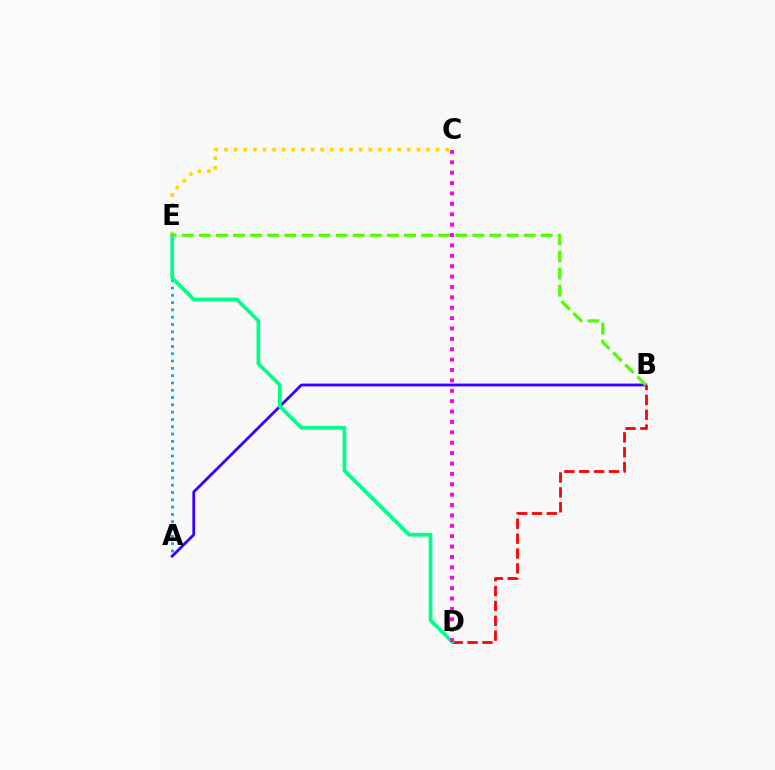{('A', 'E'): [{'color': '#009eff', 'line_style': 'dotted', 'thickness': 1.98}], ('A', 'B'): [{'color': '#3700ff', 'line_style': 'solid', 'thickness': 2.02}], ('B', 'D'): [{'color': '#ff0000', 'line_style': 'dashed', 'thickness': 2.02}], ('B', 'E'): [{'color': '#4fff00', 'line_style': 'dashed', 'thickness': 2.32}], ('C', 'E'): [{'color': '#ffd500', 'line_style': 'dotted', 'thickness': 2.61}], ('D', 'E'): [{'color': '#00ff86', 'line_style': 'solid', 'thickness': 2.67}], ('C', 'D'): [{'color': '#ff00ed', 'line_style': 'dotted', 'thickness': 2.82}]}